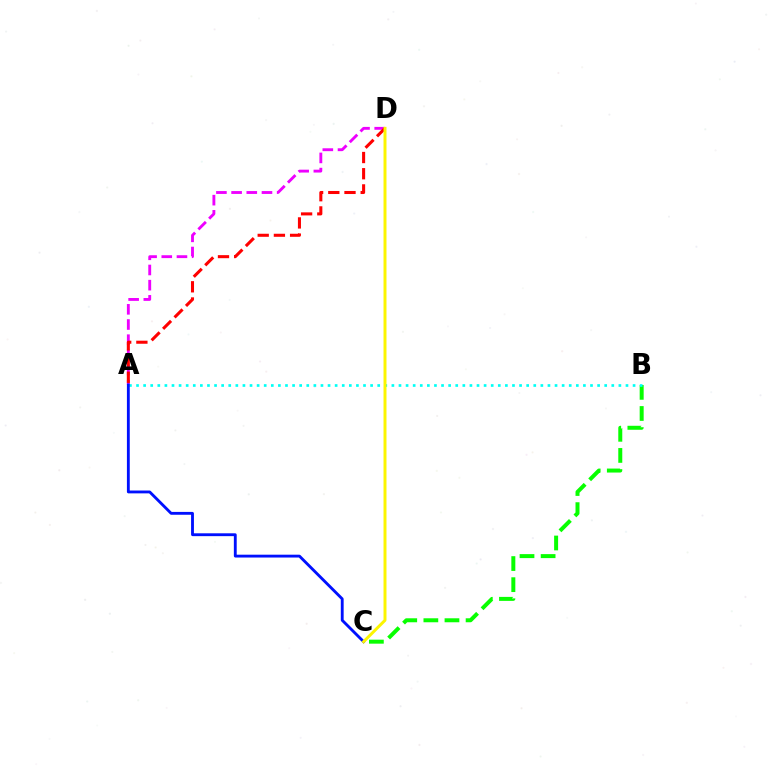{('A', 'D'): [{'color': '#ee00ff', 'line_style': 'dashed', 'thickness': 2.06}, {'color': '#ff0000', 'line_style': 'dashed', 'thickness': 2.2}], ('B', 'C'): [{'color': '#08ff00', 'line_style': 'dashed', 'thickness': 2.87}], ('A', 'B'): [{'color': '#00fff6', 'line_style': 'dotted', 'thickness': 1.93}], ('A', 'C'): [{'color': '#0010ff', 'line_style': 'solid', 'thickness': 2.05}], ('C', 'D'): [{'color': '#fcf500', 'line_style': 'solid', 'thickness': 2.14}]}